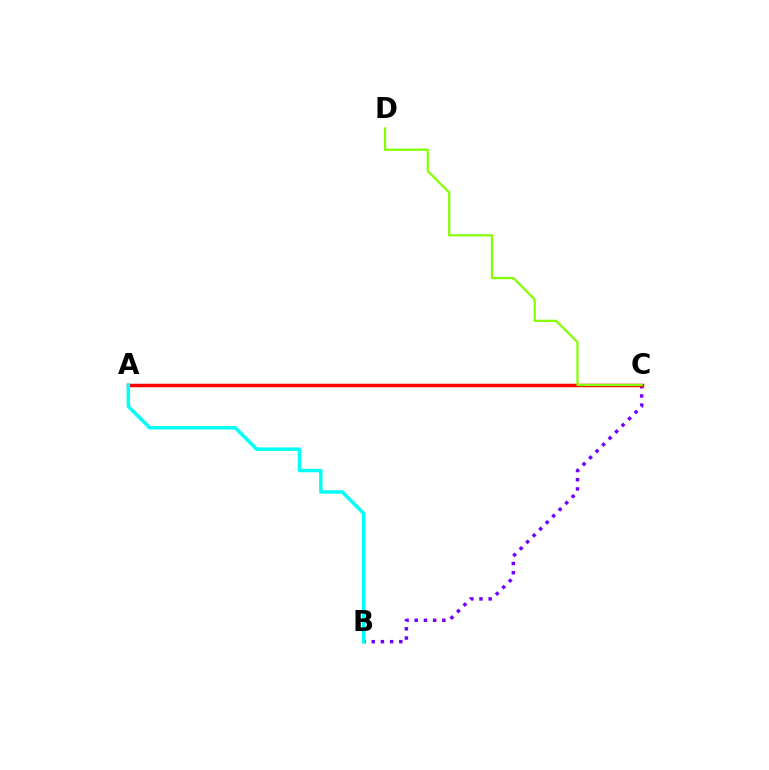{('B', 'C'): [{'color': '#7200ff', 'line_style': 'dotted', 'thickness': 2.5}], ('A', 'C'): [{'color': '#ff0000', 'line_style': 'solid', 'thickness': 2.51}], ('A', 'B'): [{'color': '#00fff6', 'line_style': 'solid', 'thickness': 2.5}], ('C', 'D'): [{'color': '#84ff00', 'line_style': 'solid', 'thickness': 1.6}]}